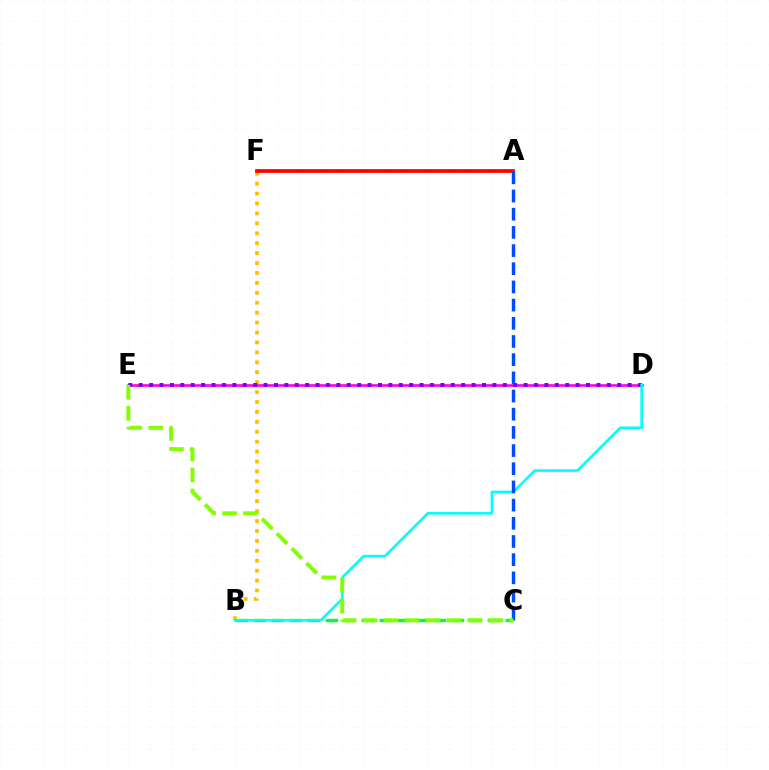{('B', 'C'): [{'color': '#00ff39', 'line_style': 'dashed', 'thickness': 2.45}], ('B', 'F'): [{'color': '#ffbd00', 'line_style': 'dotted', 'thickness': 2.7}], ('A', 'F'): [{'color': '#ff0000', 'line_style': 'solid', 'thickness': 2.69}], ('D', 'E'): [{'color': '#ff00cf', 'line_style': 'solid', 'thickness': 1.86}, {'color': '#7200ff', 'line_style': 'dotted', 'thickness': 2.83}], ('B', 'D'): [{'color': '#00fff6', 'line_style': 'solid', 'thickness': 1.86}], ('A', 'C'): [{'color': '#004bff', 'line_style': 'dashed', 'thickness': 2.47}], ('C', 'E'): [{'color': '#84ff00', 'line_style': 'dashed', 'thickness': 2.85}]}